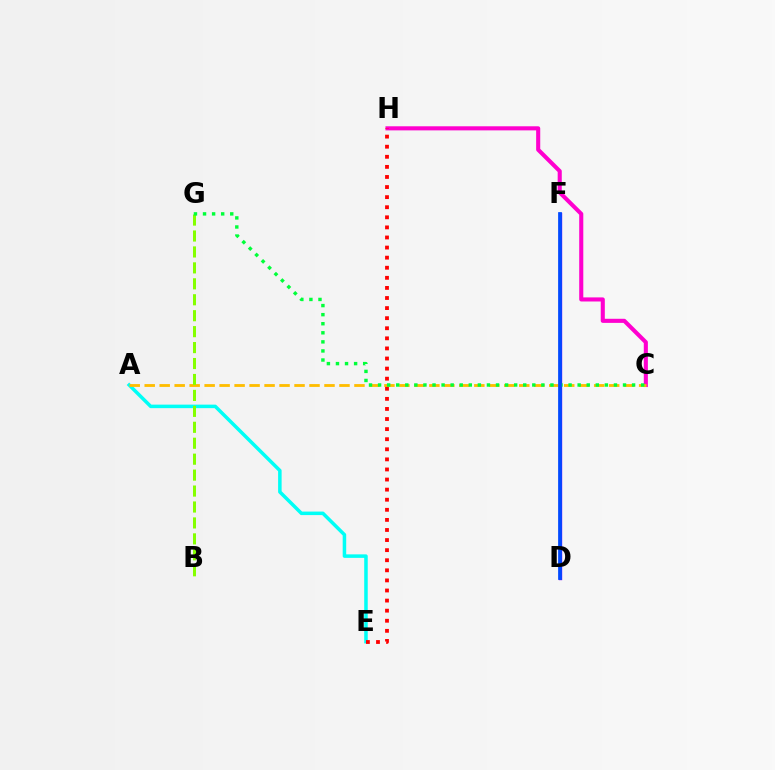{('A', 'E'): [{'color': '#00fff6', 'line_style': 'solid', 'thickness': 2.53}], ('C', 'H'): [{'color': '#ff00cf', 'line_style': 'solid', 'thickness': 2.94}], ('D', 'F'): [{'color': '#7200ff', 'line_style': 'solid', 'thickness': 2.42}, {'color': '#004bff', 'line_style': 'solid', 'thickness': 2.67}], ('A', 'C'): [{'color': '#ffbd00', 'line_style': 'dashed', 'thickness': 2.04}], ('E', 'H'): [{'color': '#ff0000', 'line_style': 'dotted', 'thickness': 2.74}], ('B', 'G'): [{'color': '#84ff00', 'line_style': 'dashed', 'thickness': 2.17}], ('C', 'G'): [{'color': '#00ff39', 'line_style': 'dotted', 'thickness': 2.46}]}